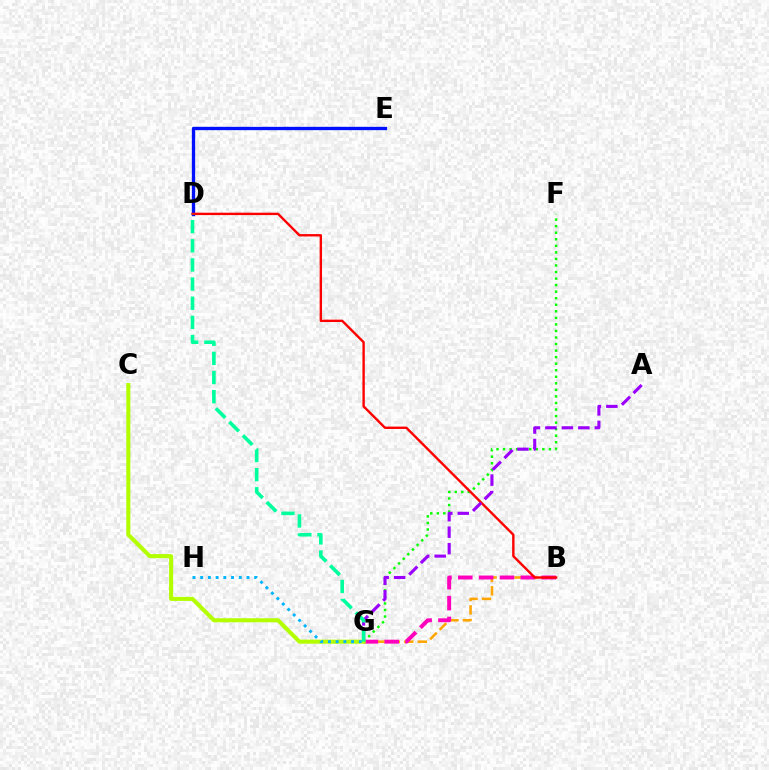{('B', 'G'): [{'color': '#ffa500', 'line_style': 'dashed', 'thickness': 1.83}, {'color': '#ff00bd', 'line_style': 'dashed', 'thickness': 2.83}], ('F', 'G'): [{'color': '#08ff00', 'line_style': 'dotted', 'thickness': 1.78}], ('D', 'E'): [{'color': '#0010ff', 'line_style': 'solid', 'thickness': 2.39}], ('B', 'D'): [{'color': '#ff0000', 'line_style': 'solid', 'thickness': 1.72}], ('A', 'G'): [{'color': '#9b00ff', 'line_style': 'dashed', 'thickness': 2.24}], ('C', 'G'): [{'color': '#b3ff00', 'line_style': 'solid', 'thickness': 2.93}], ('D', 'G'): [{'color': '#00ff9d', 'line_style': 'dashed', 'thickness': 2.6}], ('G', 'H'): [{'color': '#00b5ff', 'line_style': 'dotted', 'thickness': 2.1}]}